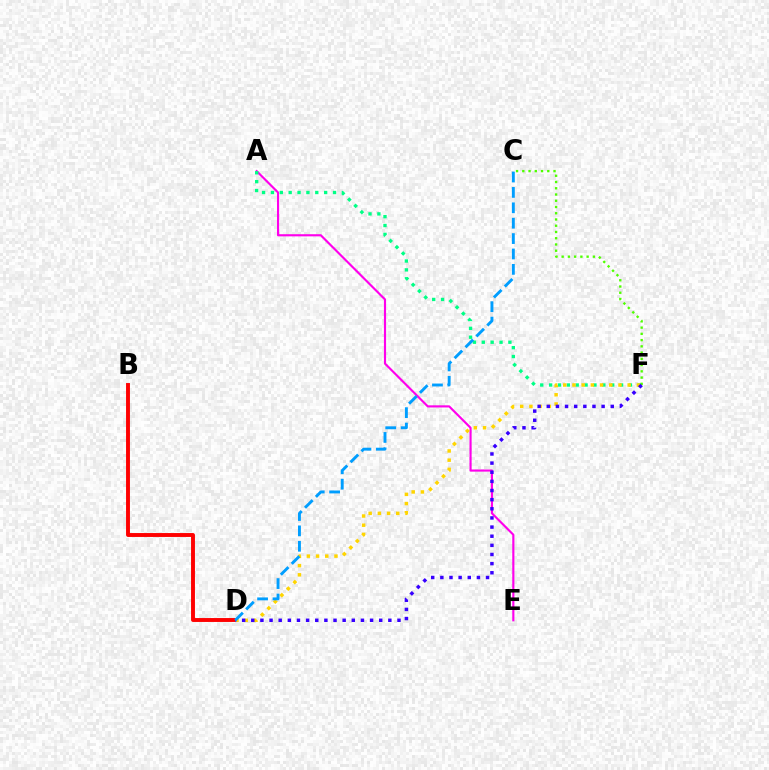{('A', 'E'): [{'color': '#ff00ed', 'line_style': 'solid', 'thickness': 1.54}], ('B', 'D'): [{'color': '#ff0000', 'line_style': 'solid', 'thickness': 2.81}], ('A', 'F'): [{'color': '#00ff86', 'line_style': 'dotted', 'thickness': 2.41}], ('C', 'F'): [{'color': '#4fff00', 'line_style': 'dotted', 'thickness': 1.7}], ('D', 'F'): [{'color': '#ffd500', 'line_style': 'dotted', 'thickness': 2.5}, {'color': '#3700ff', 'line_style': 'dotted', 'thickness': 2.48}], ('C', 'D'): [{'color': '#009eff', 'line_style': 'dashed', 'thickness': 2.09}]}